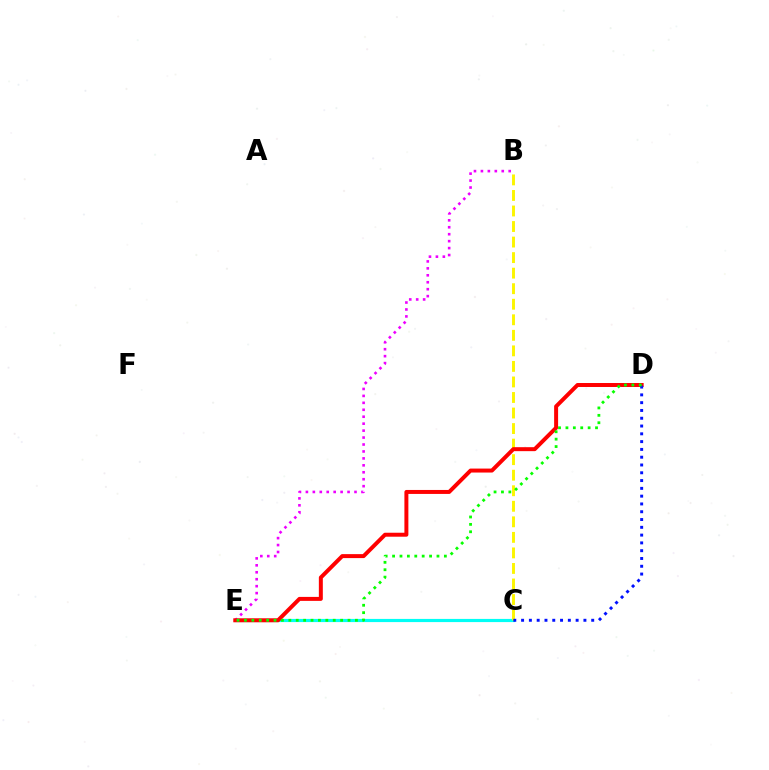{('C', 'E'): [{'color': '#00fff6', 'line_style': 'solid', 'thickness': 2.28}], ('B', 'E'): [{'color': '#ee00ff', 'line_style': 'dotted', 'thickness': 1.89}], ('B', 'C'): [{'color': '#fcf500', 'line_style': 'dashed', 'thickness': 2.11}], ('D', 'E'): [{'color': '#ff0000', 'line_style': 'solid', 'thickness': 2.86}, {'color': '#08ff00', 'line_style': 'dotted', 'thickness': 2.01}], ('C', 'D'): [{'color': '#0010ff', 'line_style': 'dotted', 'thickness': 2.12}]}